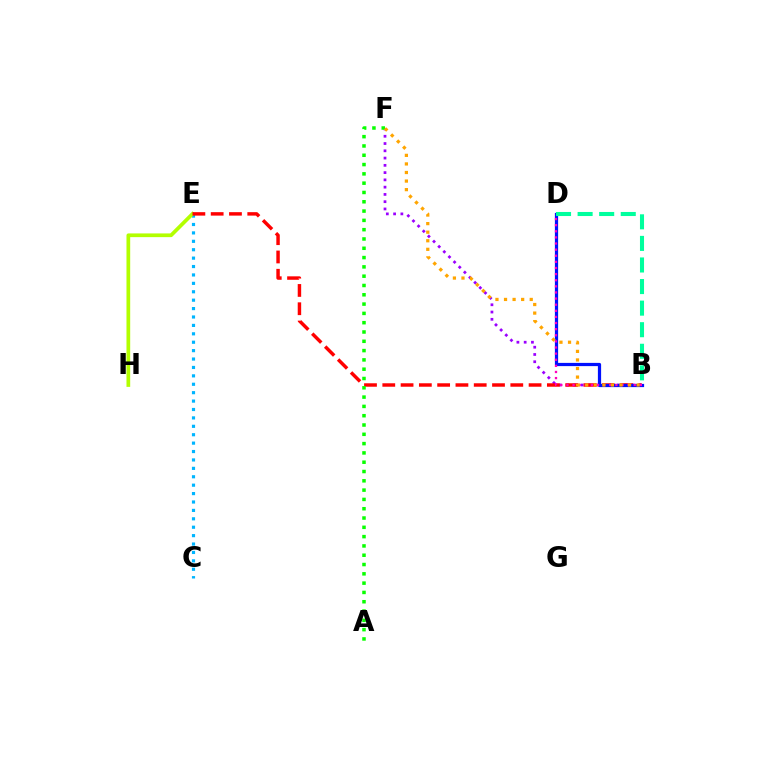{('B', 'F'): [{'color': '#9b00ff', 'line_style': 'dotted', 'thickness': 1.97}, {'color': '#ffa500', 'line_style': 'dotted', 'thickness': 2.33}], ('C', 'E'): [{'color': '#00b5ff', 'line_style': 'dotted', 'thickness': 2.28}], ('E', 'H'): [{'color': '#b3ff00', 'line_style': 'solid', 'thickness': 2.67}], ('B', 'E'): [{'color': '#ff0000', 'line_style': 'dashed', 'thickness': 2.48}], ('A', 'F'): [{'color': '#08ff00', 'line_style': 'dotted', 'thickness': 2.53}], ('B', 'D'): [{'color': '#0010ff', 'line_style': 'solid', 'thickness': 2.32}, {'color': '#ff00bd', 'line_style': 'dotted', 'thickness': 1.66}, {'color': '#00ff9d', 'line_style': 'dashed', 'thickness': 2.93}]}